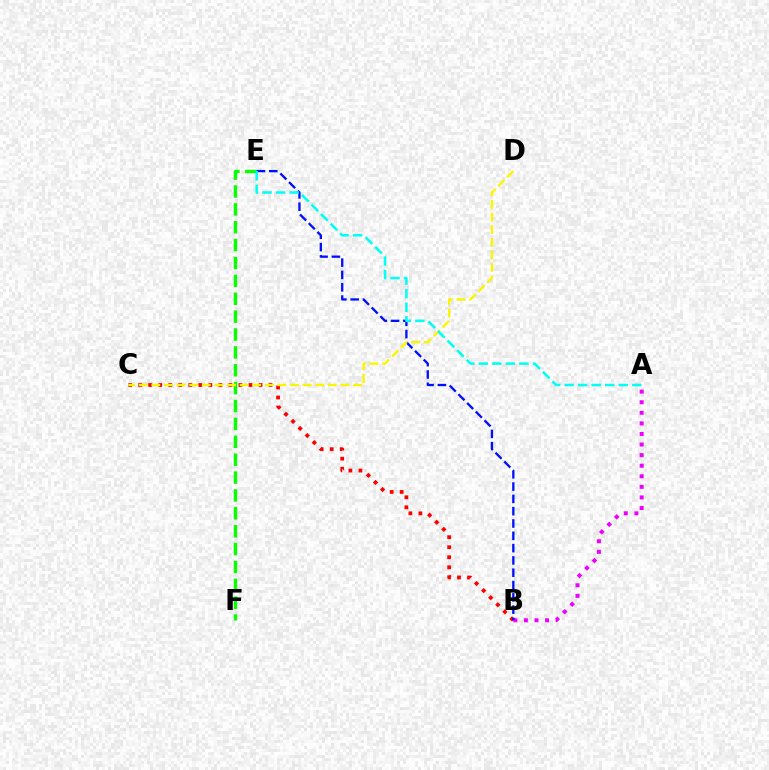{('A', 'B'): [{'color': '#ee00ff', 'line_style': 'dotted', 'thickness': 2.87}], ('B', 'C'): [{'color': '#ff0000', 'line_style': 'dotted', 'thickness': 2.72}], ('E', 'F'): [{'color': '#08ff00', 'line_style': 'dashed', 'thickness': 2.43}], ('B', 'E'): [{'color': '#0010ff', 'line_style': 'dashed', 'thickness': 1.67}], ('C', 'D'): [{'color': '#fcf500', 'line_style': 'dashed', 'thickness': 1.71}], ('A', 'E'): [{'color': '#00fff6', 'line_style': 'dashed', 'thickness': 1.84}]}